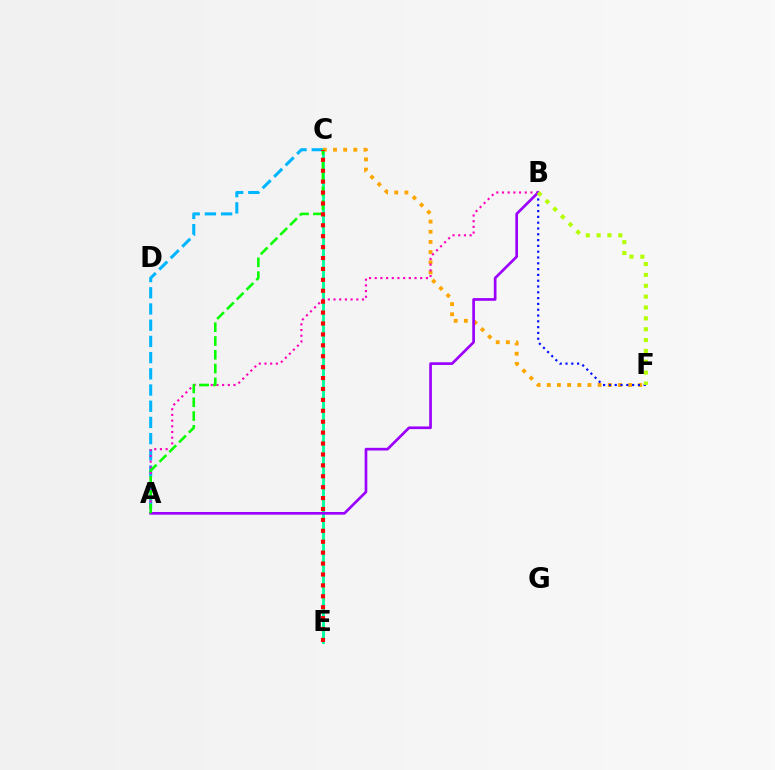{('A', 'C'): [{'color': '#00b5ff', 'line_style': 'dashed', 'thickness': 2.2}, {'color': '#08ff00', 'line_style': 'dashed', 'thickness': 1.87}], ('C', 'E'): [{'color': '#00ff9d', 'line_style': 'solid', 'thickness': 2.06}, {'color': '#ff0000', 'line_style': 'dotted', 'thickness': 2.96}], ('C', 'F'): [{'color': '#ffa500', 'line_style': 'dotted', 'thickness': 2.76}], ('A', 'B'): [{'color': '#ff00bd', 'line_style': 'dotted', 'thickness': 1.55}, {'color': '#9b00ff', 'line_style': 'solid', 'thickness': 1.93}], ('B', 'F'): [{'color': '#0010ff', 'line_style': 'dotted', 'thickness': 1.58}, {'color': '#b3ff00', 'line_style': 'dotted', 'thickness': 2.95}]}